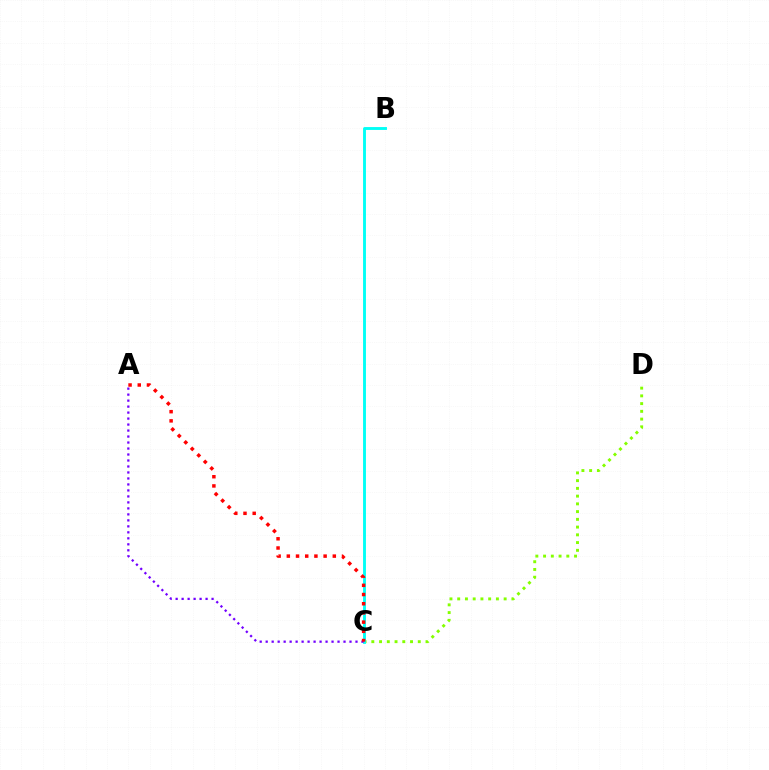{('C', 'D'): [{'color': '#84ff00', 'line_style': 'dotted', 'thickness': 2.1}], ('B', 'C'): [{'color': '#00fff6', 'line_style': 'solid', 'thickness': 2.07}], ('A', 'C'): [{'color': '#7200ff', 'line_style': 'dotted', 'thickness': 1.63}, {'color': '#ff0000', 'line_style': 'dotted', 'thickness': 2.5}]}